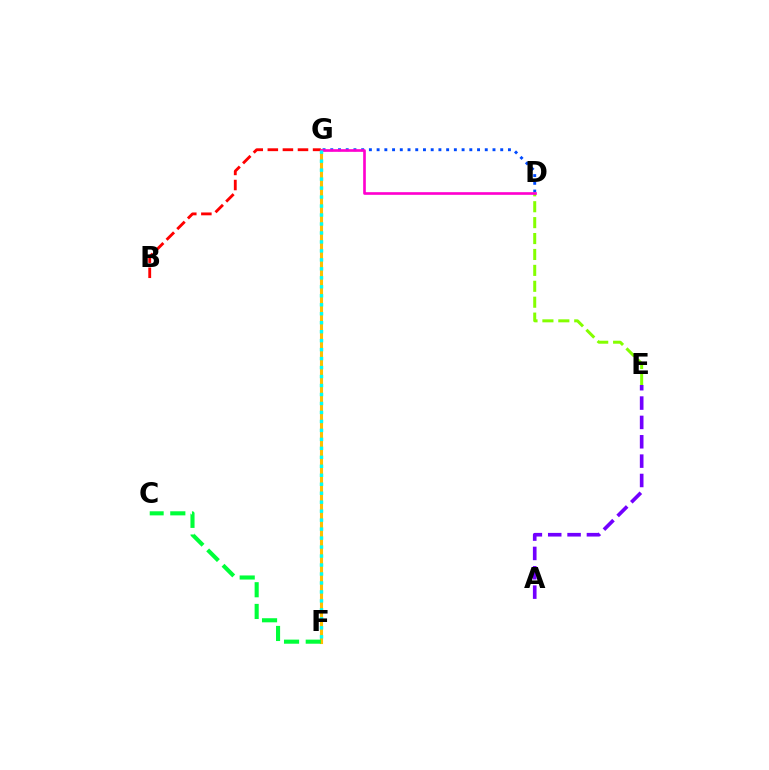{('D', 'G'): [{'color': '#004bff', 'line_style': 'dotted', 'thickness': 2.1}, {'color': '#ff00cf', 'line_style': 'solid', 'thickness': 1.91}], ('F', 'G'): [{'color': '#ffbd00', 'line_style': 'solid', 'thickness': 2.23}, {'color': '#00fff6', 'line_style': 'dotted', 'thickness': 2.44}], ('D', 'E'): [{'color': '#84ff00', 'line_style': 'dashed', 'thickness': 2.16}], ('A', 'E'): [{'color': '#7200ff', 'line_style': 'dashed', 'thickness': 2.63}], ('B', 'G'): [{'color': '#ff0000', 'line_style': 'dashed', 'thickness': 2.05}], ('C', 'F'): [{'color': '#00ff39', 'line_style': 'dashed', 'thickness': 2.95}]}